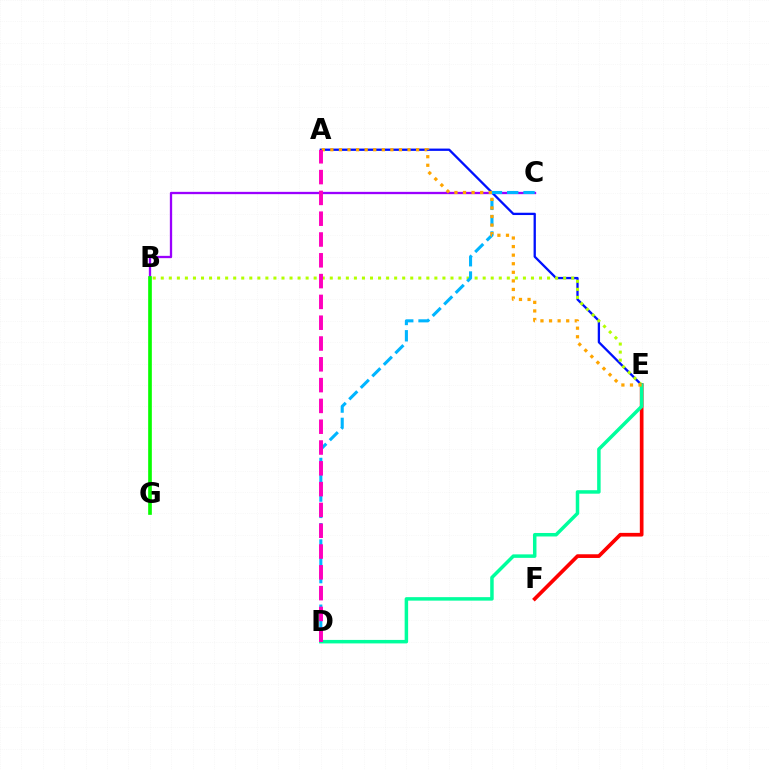{('B', 'C'): [{'color': '#9b00ff', 'line_style': 'solid', 'thickness': 1.66}], ('A', 'E'): [{'color': '#0010ff', 'line_style': 'solid', 'thickness': 1.66}, {'color': '#ffa500', 'line_style': 'dotted', 'thickness': 2.33}], ('B', 'E'): [{'color': '#b3ff00', 'line_style': 'dotted', 'thickness': 2.19}], ('E', 'F'): [{'color': '#ff0000', 'line_style': 'solid', 'thickness': 2.66}], ('C', 'D'): [{'color': '#00b5ff', 'line_style': 'dashed', 'thickness': 2.22}], ('D', 'E'): [{'color': '#00ff9d', 'line_style': 'solid', 'thickness': 2.51}], ('A', 'D'): [{'color': '#ff00bd', 'line_style': 'dashed', 'thickness': 2.83}], ('B', 'G'): [{'color': '#08ff00', 'line_style': 'solid', 'thickness': 2.64}]}